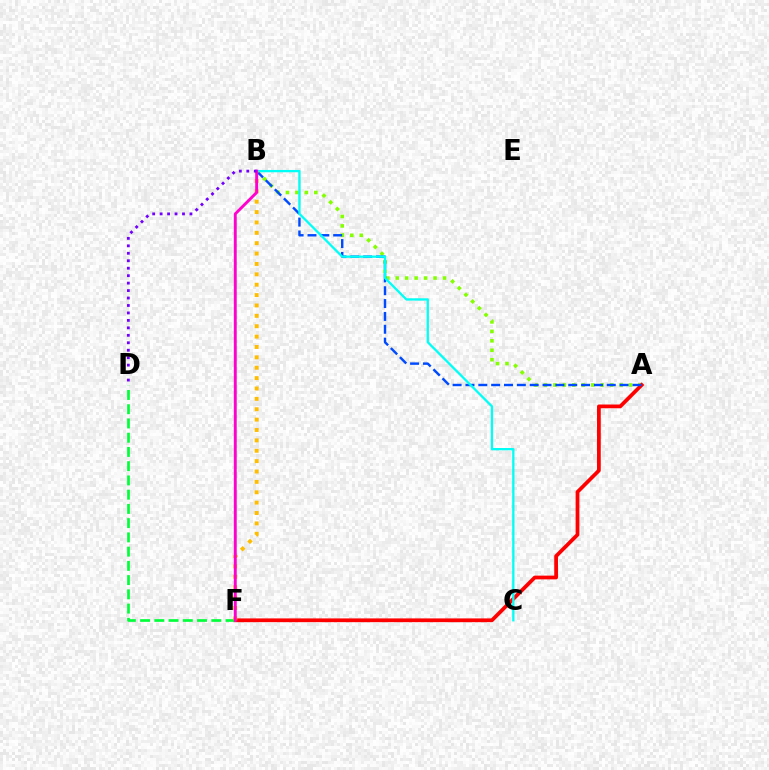{('A', 'B'): [{'color': '#84ff00', 'line_style': 'dotted', 'thickness': 2.57}, {'color': '#004bff', 'line_style': 'dashed', 'thickness': 1.75}], ('A', 'F'): [{'color': '#ff0000', 'line_style': 'solid', 'thickness': 2.7}], ('D', 'F'): [{'color': '#00ff39', 'line_style': 'dashed', 'thickness': 1.93}], ('B', 'C'): [{'color': '#00fff6', 'line_style': 'solid', 'thickness': 1.65}], ('B', 'F'): [{'color': '#ffbd00', 'line_style': 'dotted', 'thickness': 2.82}, {'color': '#ff00cf', 'line_style': 'solid', 'thickness': 2.09}], ('B', 'D'): [{'color': '#7200ff', 'line_style': 'dotted', 'thickness': 2.03}]}